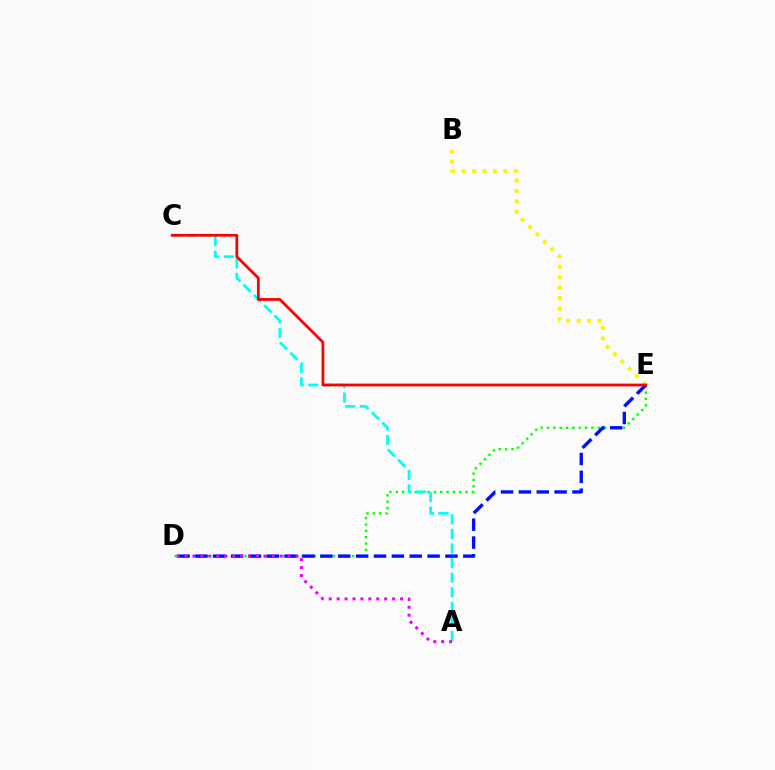{('D', 'E'): [{'color': '#08ff00', 'line_style': 'dotted', 'thickness': 1.72}, {'color': '#0010ff', 'line_style': 'dashed', 'thickness': 2.43}], ('B', 'E'): [{'color': '#fcf500', 'line_style': 'dotted', 'thickness': 2.83}], ('A', 'C'): [{'color': '#00fff6', 'line_style': 'dashed', 'thickness': 1.98}], ('C', 'E'): [{'color': '#ff0000', 'line_style': 'solid', 'thickness': 1.98}], ('A', 'D'): [{'color': '#ee00ff', 'line_style': 'dotted', 'thickness': 2.15}]}